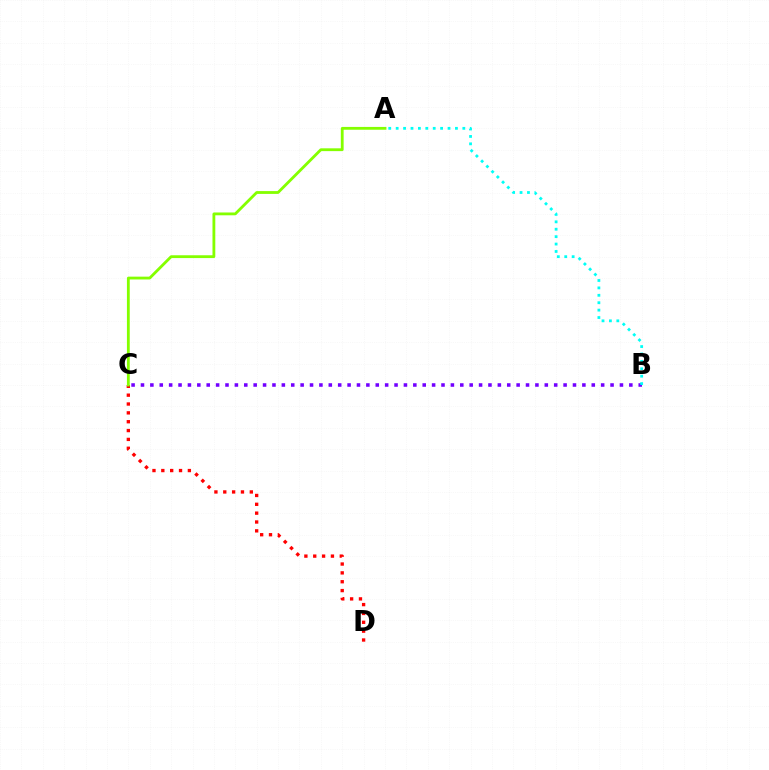{('B', 'C'): [{'color': '#7200ff', 'line_style': 'dotted', 'thickness': 2.55}], ('A', 'B'): [{'color': '#00fff6', 'line_style': 'dotted', 'thickness': 2.01}], ('C', 'D'): [{'color': '#ff0000', 'line_style': 'dotted', 'thickness': 2.4}], ('A', 'C'): [{'color': '#84ff00', 'line_style': 'solid', 'thickness': 2.03}]}